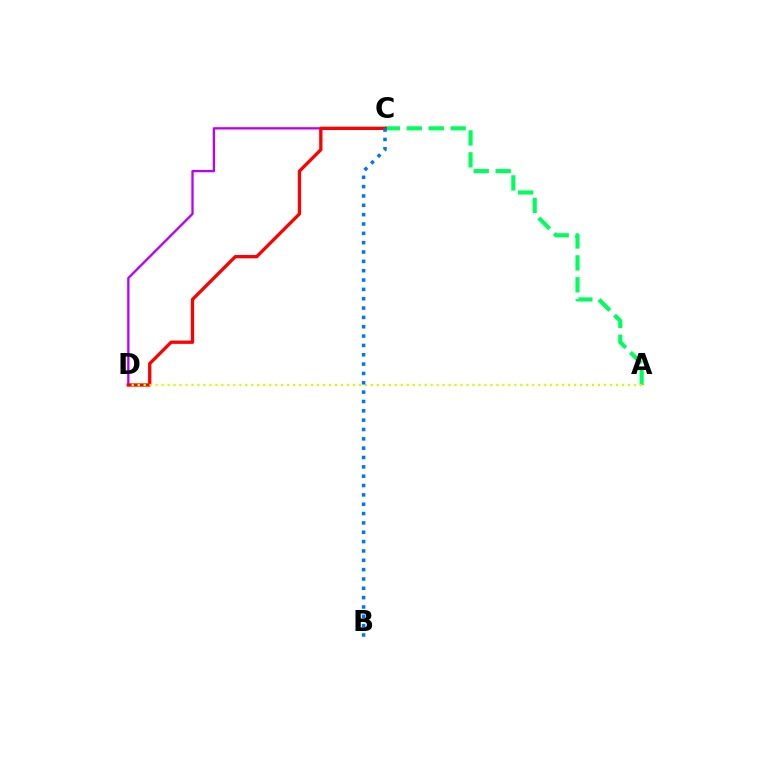{('A', 'C'): [{'color': '#00ff5c', 'line_style': 'dashed', 'thickness': 2.98}], ('C', 'D'): [{'color': '#b900ff', 'line_style': 'solid', 'thickness': 1.67}, {'color': '#ff0000', 'line_style': 'solid', 'thickness': 2.37}], ('A', 'D'): [{'color': '#d1ff00', 'line_style': 'dotted', 'thickness': 1.62}], ('B', 'C'): [{'color': '#0074ff', 'line_style': 'dotted', 'thickness': 2.54}]}